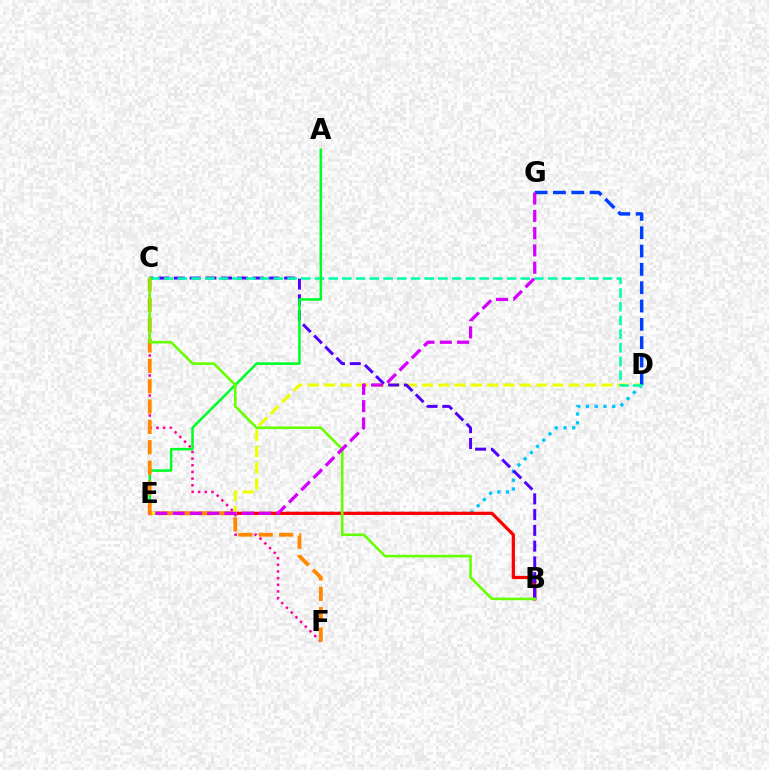{('D', 'E'): [{'color': '#00c7ff', 'line_style': 'dotted', 'thickness': 2.38}, {'color': '#eeff00', 'line_style': 'dashed', 'thickness': 2.22}], ('B', 'E'): [{'color': '#ff0000', 'line_style': 'solid', 'thickness': 2.32}], ('D', 'G'): [{'color': '#003fff', 'line_style': 'dashed', 'thickness': 2.49}], ('C', 'F'): [{'color': '#ff00a0', 'line_style': 'dotted', 'thickness': 1.81}, {'color': '#ff8800', 'line_style': 'dashed', 'thickness': 2.76}], ('B', 'C'): [{'color': '#4f00ff', 'line_style': 'dashed', 'thickness': 2.14}, {'color': '#66ff00', 'line_style': 'solid', 'thickness': 1.87}], ('C', 'D'): [{'color': '#00ffaf', 'line_style': 'dashed', 'thickness': 1.86}], ('A', 'E'): [{'color': '#00ff27', 'line_style': 'solid', 'thickness': 1.82}], ('E', 'G'): [{'color': '#d600ff', 'line_style': 'dashed', 'thickness': 2.35}]}